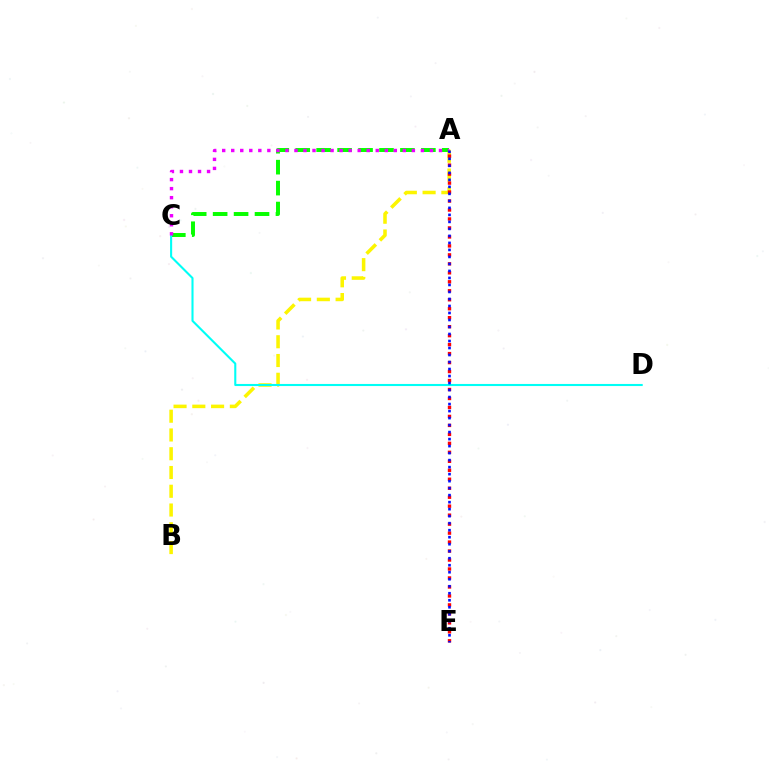{('A', 'B'): [{'color': '#fcf500', 'line_style': 'dashed', 'thickness': 2.55}], ('A', 'E'): [{'color': '#ff0000', 'line_style': 'dotted', 'thickness': 2.44}, {'color': '#0010ff', 'line_style': 'dotted', 'thickness': 1.9}], ('A', 'C'): [{'color': '#08ff00', 'line_style': 'dashed', 'thickness': 2.84}, {'color': '#ee00ff', 'line_style': 'dotted', 'thickness': 2.45}], ('C', 'D'): [{'color': '#00fff6', 'line_style': 'solid', 'thickness': 1.51}]}